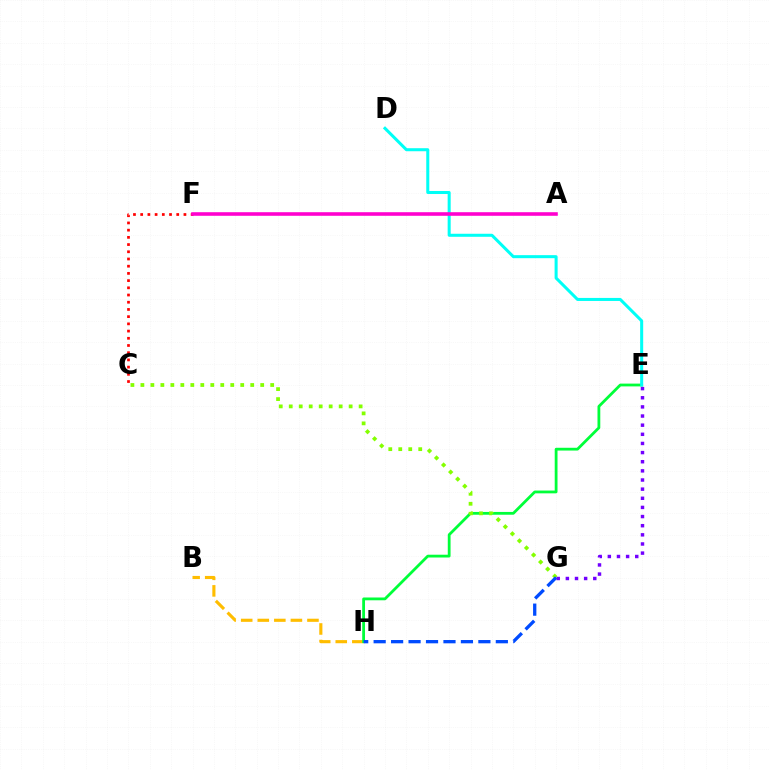{('B', 'H'): [{'color': '#ffbd00', 'line_style': 'dashed', 'thickness': 2.25}], ('E', 'H'): [{'color': '#00ff39', 'line_style': 'solid', 'thickness': 2.01}], ('D', 'E'): [{'color': '#00fff6', 'line_style': 'solid', 'thickness': 2.18}], ('C', 'F'): [{'color': '#ff0000', 'line_style': 'dotted', 'thickness': 1.96}], ('A', 'F'): [{'color': '#ff00cf', 'line_style': 'solid', 'thickness': 2.58}], ('C', 'G'): [{'color': '#84ff00', 'line_style': 'dotted', 'thickness': 2.71}], ('G', 'H'): [{'color': '#004bff', 'line_style': 'dashed', 'thickness': 2.37}], ('E', 'G'): [{'color': '#7200ff', 'line_style': 'dotted', 'thickness': 2.48}]}